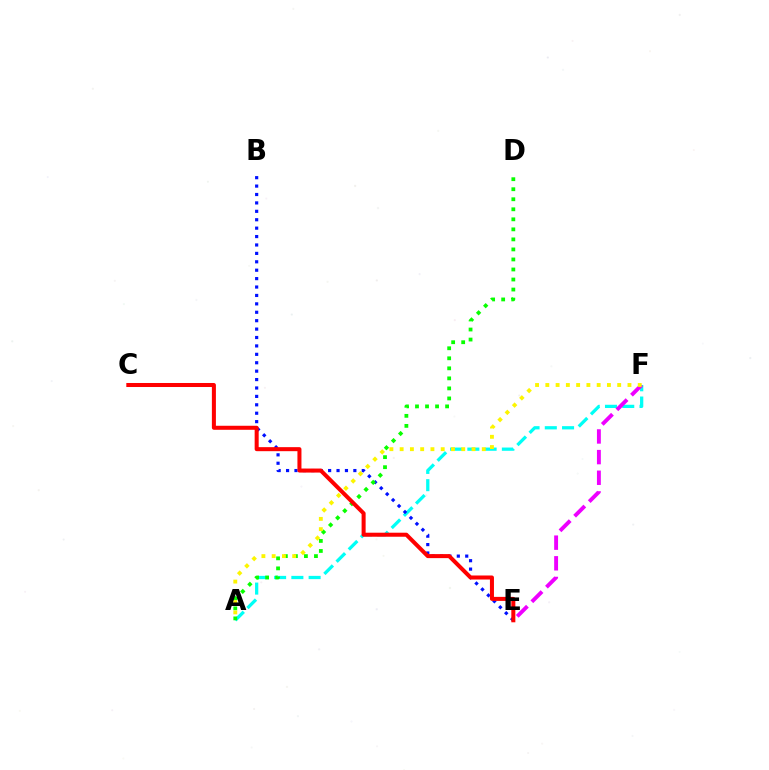{('A', 'F'): [{'color': '#00fff6', 'line_style': 'dashed', 'thickness': 2.35}, {'color': '#fcf500', 'line_style': 'dotted', 'thickness': 2.79}], ('B', 'E'): [{'color': '#0010ff', 'line_style': 'dotted', 'thickness': 2.29}], ('E', 'F'): [{'color': '#ee00ff', 'line_style': 'dashed', 'thickness': 2.81}], ('A', 'D'): [{'color': '#08ff00', 'line_style': 'dotted', 'thickness': 2.73}], ('C', 'E'): [{'color': '#ff0000', 'line_style': 'solid', 'thickness': 2.9}]}